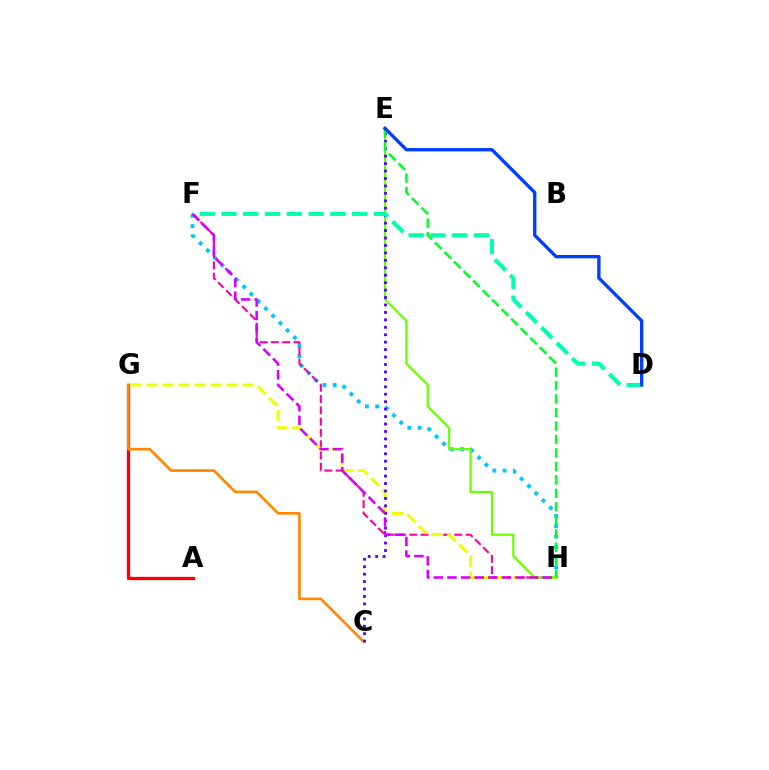{('F', 'H'): [{'color': '#00c7ff', 'line_style': 'dotted', 'thickness': 2.79}, {'color': '#ff00a0', 'line_style': 'dashed', 'thickness': 1.53}, {'color': '#d600ff', 'line_style': 'dashed', 'thickness': 1.85}], ('A', 'G'): [{'color': '#ff0000', 'line_style': 'solid', 'thickness': 2.38}], ('G', 'H'): [{'color': '#eeff00', 'line_style': 'dashed', 'thickness': 2.18}], ('E', 'H'): [{'color': '#66ff00', 'line_style': 'solid', 'thickness': 1.58}, {'color': '#00ff27', 'line_style': 'dashed', 'thickness': 1.83}], ('C', 'G'): [{'color': '#ff8800', 'line_style': 'solid', 'thickness': 1.92}], ('C', 'E'): [{'color': '#4f00ff', 'line_style': 'dotted', 'thickness': 2.02}], ('D', 'F'): [{'color': '#00ffaf', 'line_style': 'dashed', 'thickness': 2.96}], ('D', 'E'): [{'color': '#003fff', 'line_style': 'solid', 'thickness': 2.41}]}